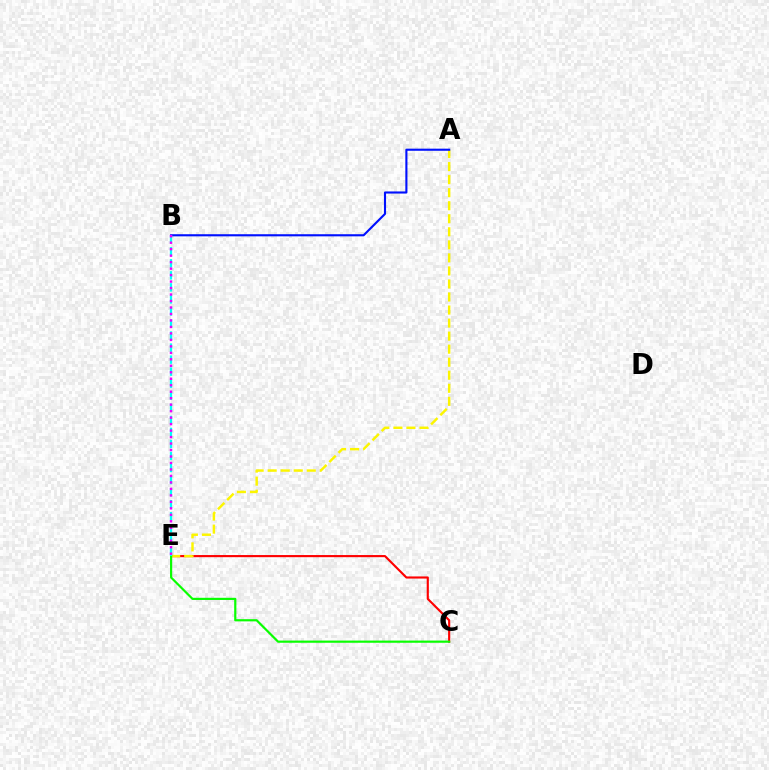{('C', 'E'): [{'color': '#ff0000', 'line_style': 'solid', 'thickness': 1.54}, {'color': '#08ff00', 'line_style': 'solid', 'thickness': 1.57}], ('A', 'E'): [{'color': '#fcf500', 'line_style': 'dashed', 'thickness': 1.77}], ('A', 'B'): [{'color': '#0010ff', 'line_style': 'solid', 'thickness': 1.52}], ('B', 'E'): [{'color': '#00fff6', 'line_style': 'dashed', 'thickness': 1.64}, {'color': '#ee00ff', 'line_style': 'dotted', 'thickness': 1.76}]}